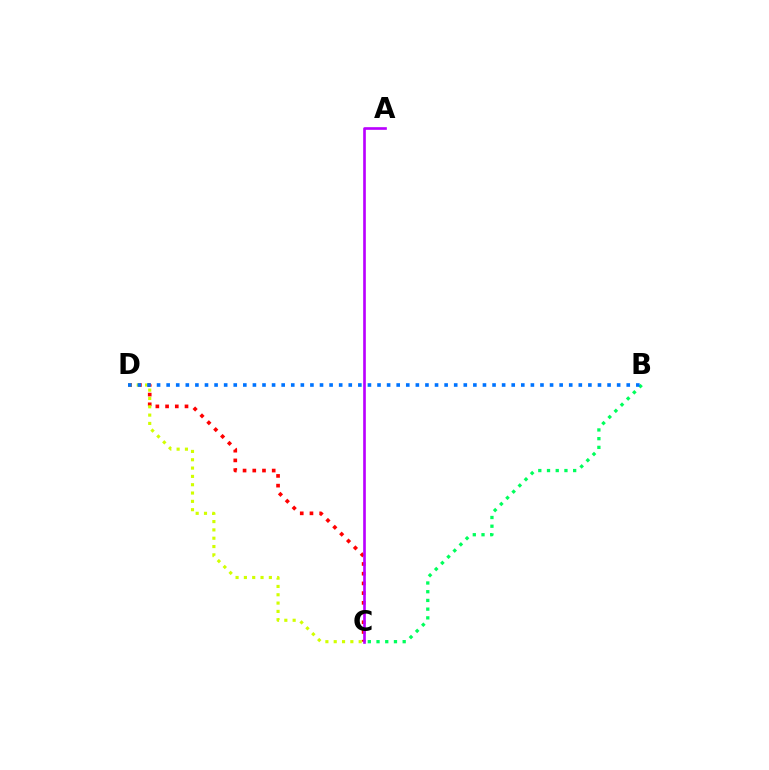{('B', 'C'): [{'color': '#00ff5c', 'line_style': 'dotted', 'thickness': 2.37}], ('C', 'D'): [{'color': '#ff0000', 'line_style': 'dotted', 'thickness': 2.64}, {'color': '#d1ff00', 'line_style': 'dotted', 'thickness': 2.26}], ('B', 'D'): [{'color': '#0074ff', 'line_style': 'dotted', 'thickness': 2.6}], ('A', 'C'): [{'color': '#b900ff', 'line_style': 'solid', 'thickness': 1.91}]}